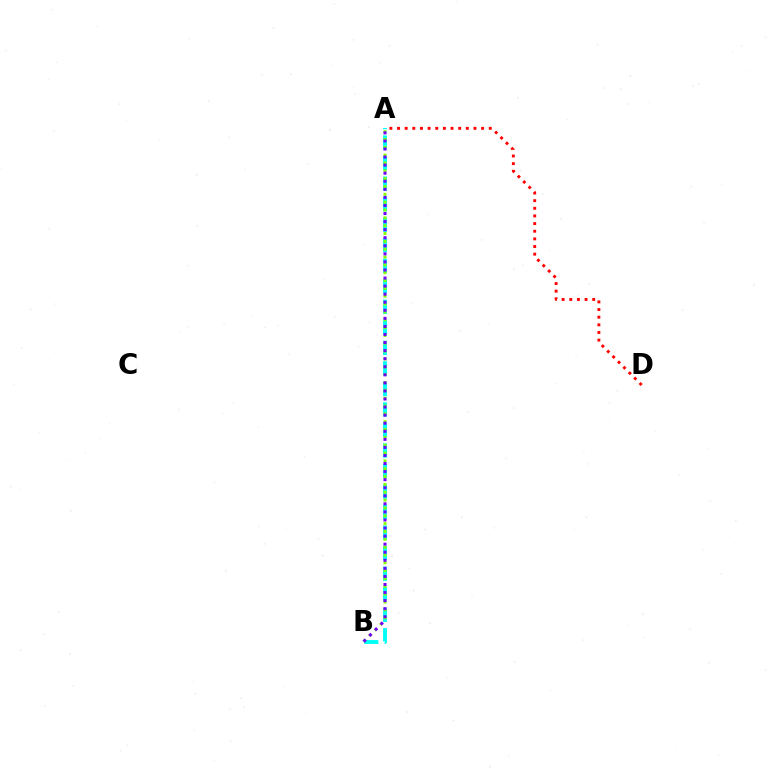{('A', 'D'): [{'color': '#ff0000', 'line_style': 'dotted', 'thickness': 2.08}], ('A', 'B'): [{'color': '#00fff6', 'line_style': 'dashed', 'thickness': 2.79}, {'color': '#84ff00', 'line_style': 'dotted', 'thickness': 2.13}, {'color': '#7200ff', 'line_style': 'dotted', 'thickness': 2.19}]}